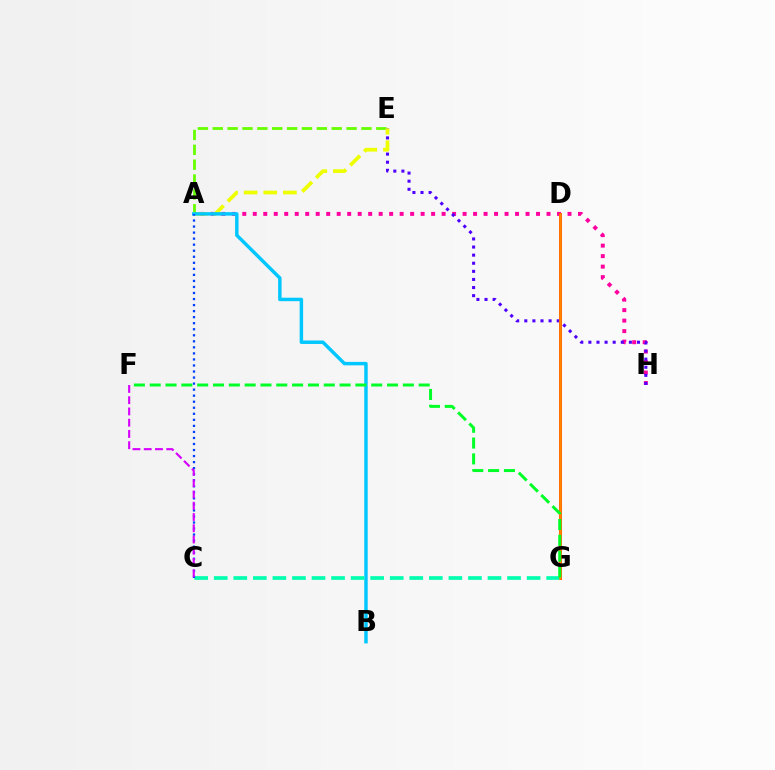{('A', 'H'): [{'color': '#ff00a0', 'line_style': 'dotted', 'thickness': 2.85}], ('E', 'H'): [{'color': '#4f00ff', 'line_style': 'dotted', 'thickness': 2.2}], ('A', 'E'): [{'color': '#66ff00', 'line_style': 'dashed', 'thickness': 2.02}, {'color': '#eeff00', 'line_style': 'dashed', 'thickness': 2.67}], ('D', 'G'): [{'color': '#ff0000', 'line_style': 'solid', 'thickness': 2.17}, {'color': '#ff8800', 'line_style': 'solid', 'thickness': 1.89}], ('A', 'B'): [{'color': '#00c7ff', 'line_style': 'solid', 'thickness': 2.49}], ('C', 'G'): [{'color': '#00ffaf', 'line_style': 'dashed', 'thickness': 2.66}], ('A', 'C'): [{'color': '#003fff', 'line_style': 'dotted', 'thickness': 1.64}], ('F', 'G'): [{'color': '#00ff27', 'line_style': 'dashed', 'thickness': 2.15}], ('C', 'F'): [{'color': '#d600ff', 'line_style': 'dashed', 'thickness': 1.53}]}